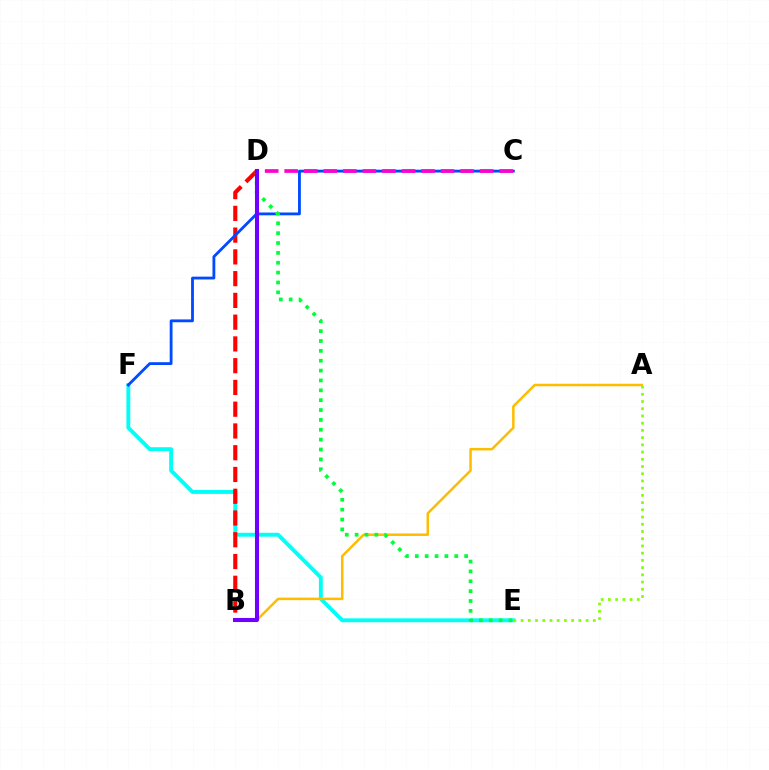{('E', 'F'): [{'color': '#00fff6', 'line_style': 'solid', 'thickness': 2.79}], ('A', 'B'): [{'color': '#ffbd00', 'line_style': 'solid', 'thickness': 1.81}], ('B', 'D'): [{'color': '#ff0000', 'line_style': 'dashed', 'thickness': 2.96}, {'color': '#7200ff', 'line_style': 'solid', 'thickness': 2.93}], ('C', 'F'): [{'color': '#004bff', 'line_style': 'solid', 'thickness': 2.03}], ('A', 'E'): [{'color': '#84ff00', 'line_style': 'dotted', 'thickness': 1.96}], ('C', 'D'): [{'color': '#ff00cf', 'line_style': 'dashed', 'thickness': 2.65}], ('D', 'E'): [{'color': '#00ff39', 'line_style': 'dotted', 'thickness': 2.68}]}